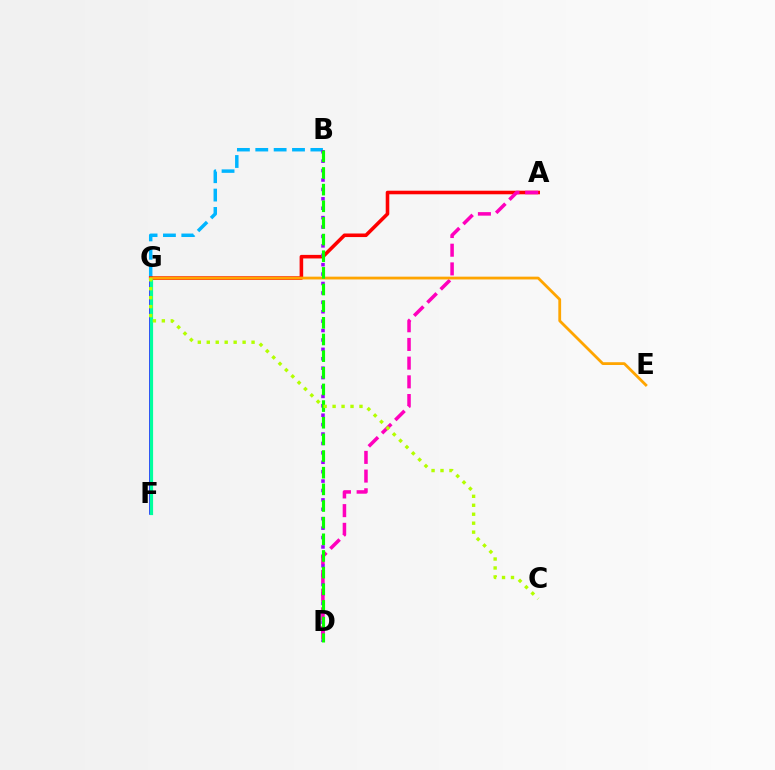{('B', 'G'): [{'color': '#00b5ff', 'line_style': 'dashed', 'thickness': 2.5}], ('F', 'G'): [{'color': '#0010ff', 'line_style': 'solid', 'thickness': 2.55}, {'color': '#00ff9d', 'line_style': 'solid', 'thickness': 2.3}], ('A', 'G'): [{'color': '#ff0000', 'line_style': 'solid', 'thickness': 2.57}], ('B', 'D'): [{'color': '#9b00ff', 'line_style': 'dotted', 'thickness': 2.56}, {'color': '#08ff00', 'line_style': 'dashed', 'thickness': 2.26}], ('A', 'D'): [{'color': '#ff00bd', 'line_style': 'dashed', 'thickness': 2.54}], ('E', 'G'): [{'color': '#ffa500', 'line_style': 'solid', 'thickness': 2.01}], ('C', 'G'): [{'color': '#b3ff00', 'line_style': 'dotted', 'thickness': 2.43}]}